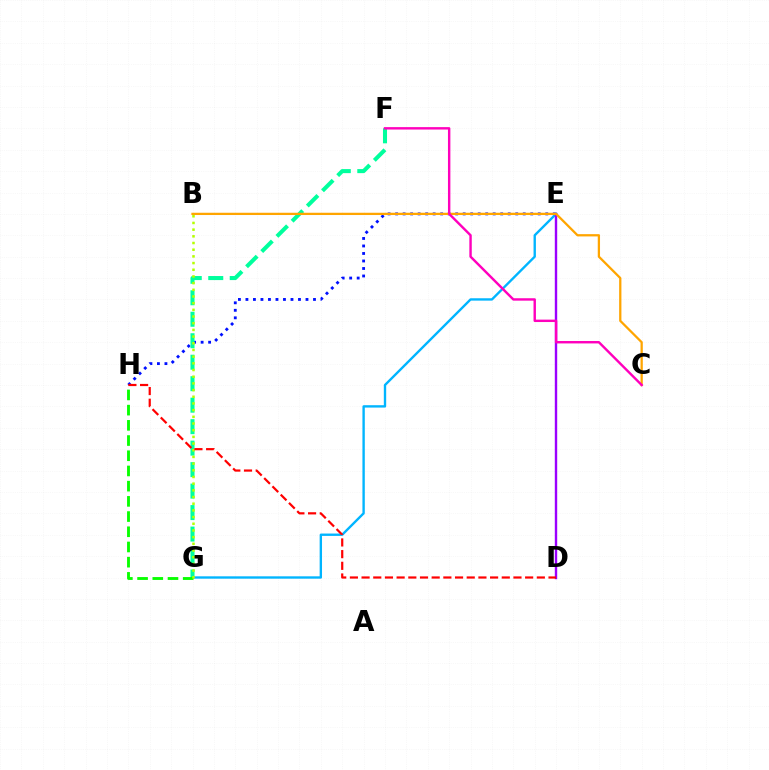{('E', 'H'): [{'color': '#0010ff', 'line_style': 'dotted', 'thickness': 2.04}], ('E', 'G'): [{'color': '#00b5ff', 'line_style': 'solid', 'thickness': 1.71}], ('D', 'E'): [{'color': '#9b00ff', 'line_style': 'solid', 'thickness': 1.73}], ('F', 'G'): [{'color': '#00ff9d', 'line_style': 'dashed', 'thickness': 2.92}], ('G', 'H'): [{'color': '#08ff00', 'line_style': 'dashed', 'thickness': 2.07}], ('B', 'C'): [{'color': '#ffa500', 'line_style': 'solid', 'thickness': 1.63}], ('C', 'F'): [{'color': '#ff00bd', 'line_style': 'solid', 'thickness': 1.74}], ('B', 'G'): [{'color': '#b3ff00', 'line_style': 'dotted', 'thickness': 1.82}], ('D', 'H'): [{'color': '#ff0000', 'line_style': 'dashed', 'thickness': 1.59}]}